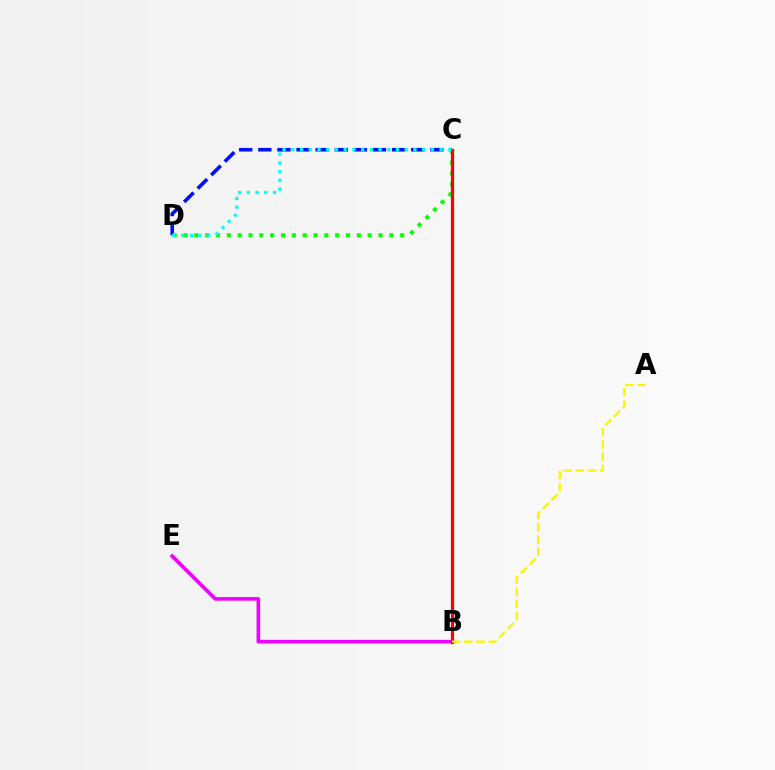{('B', 'E'): [{'color': '#ee00ff', 'line_style': 'solid', 'thickness': 2.59}], ('C', 'D'): [{'color': '#0010ff', 'line_style': 'dashed', 'thickness': 2.6}, {'color': '#08ff00', 'line_style': 'dotted', 'thickness': 2.94}, {'color': '#00fff6', 'line_style': 'dotted', 'thickness': 2.37}], ('B', 'C'): [{'color': '#ff0000', 'line_style': 'solid', 'thickness': 2.31}], ('A', 'B'): [{'color': '#fcf500', 'line_style': 'dashed', 'thickness': 1.66}]}